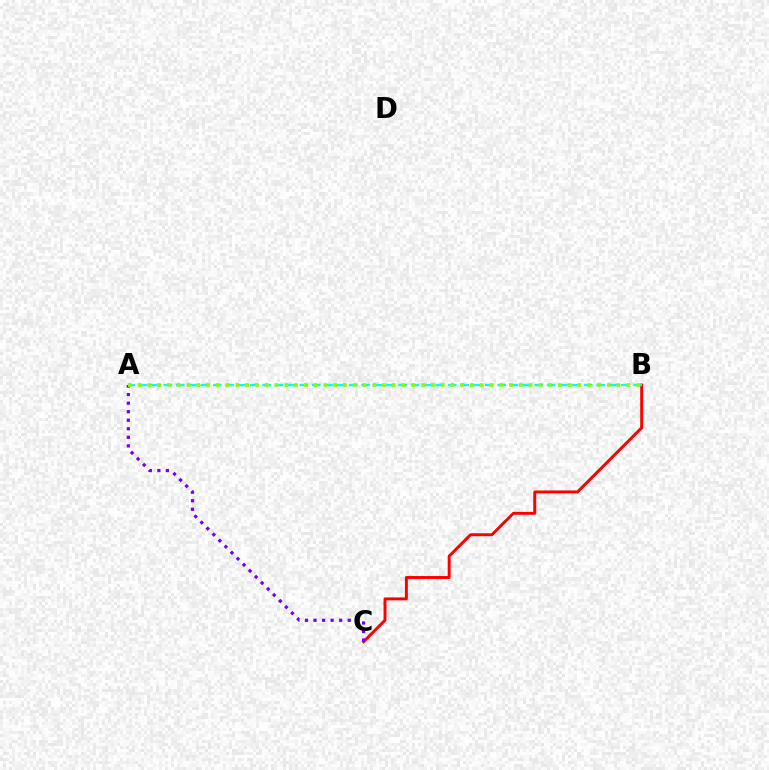{('B', 'C'): [{'color': '#ff0000', 'line_style': 'solid', 'thickness': 2.11}], ('A', 'C'): [{'color': '#7200ff', 'line_style': 'dotted', 'thickness': 2.32}], ('A', 'B'): [{'color': '#00fff6', 'line_style': 'dashed', 'thickness': 1.68}, {'color': '#84ff00', 'line_style': 'dotted', 'thickness': 2.66}]}